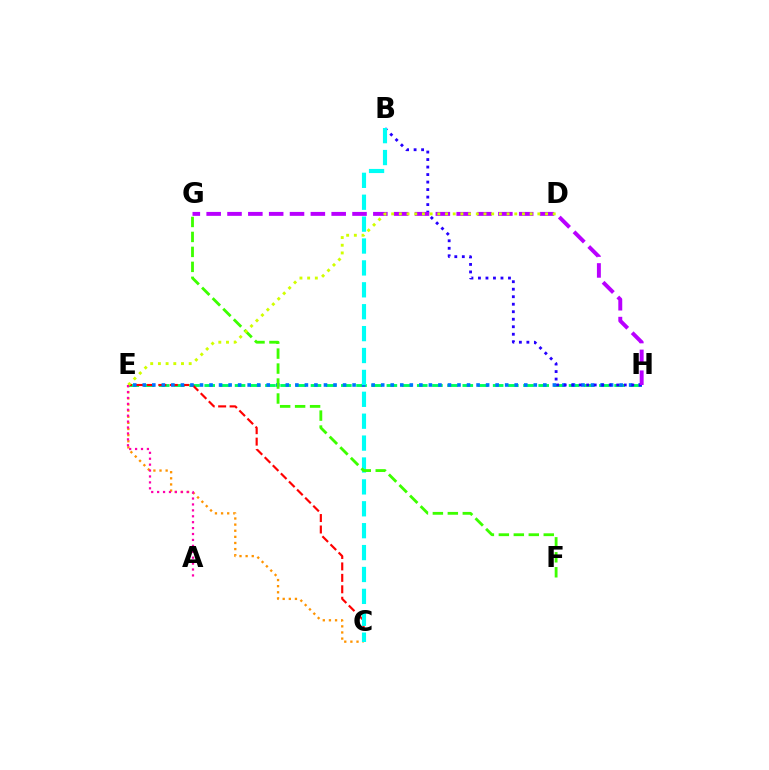{('C', 'E'): [{'color': '#ff9400', 'line_style': 'dotted', 'thickness': 1.66}, {'color': '#ff0000', 'line_style': 'dashed', 'thickness': 1.55}], ('E', 'H'): [{'color': '#00ff5c', 'line_style': 'dashed', 'thickness': 2.06}, {'color': '#0074ff', 'line_style': 'dotted', 'thickness': 2.59}], ('B', 'H'): [{'color': '#2500ff', 'line_style': 'dotted', 'thickness': 2.04}], ('B', 'C'): [{'color': '#00fff6', 'line_style': 'dashed', 'thickness': 2.97}], ('G', 'H'): [{'color': '#b900ff', 'line_style': 'dashed', 'thickness': 2.83}], ('F', 'G'): [{'color': '#3dff00', 'line_style': 'dashed', 'thickness': 2.03}], ('D', 'E'): [{'color': '#d1ff00', 'line_style': 'dotted', 'thickness': 2.09}], ('A', 'E'): [{'color': '#ff00ac', 'line_style': 'dotted', 'thickness': 1.61}]}